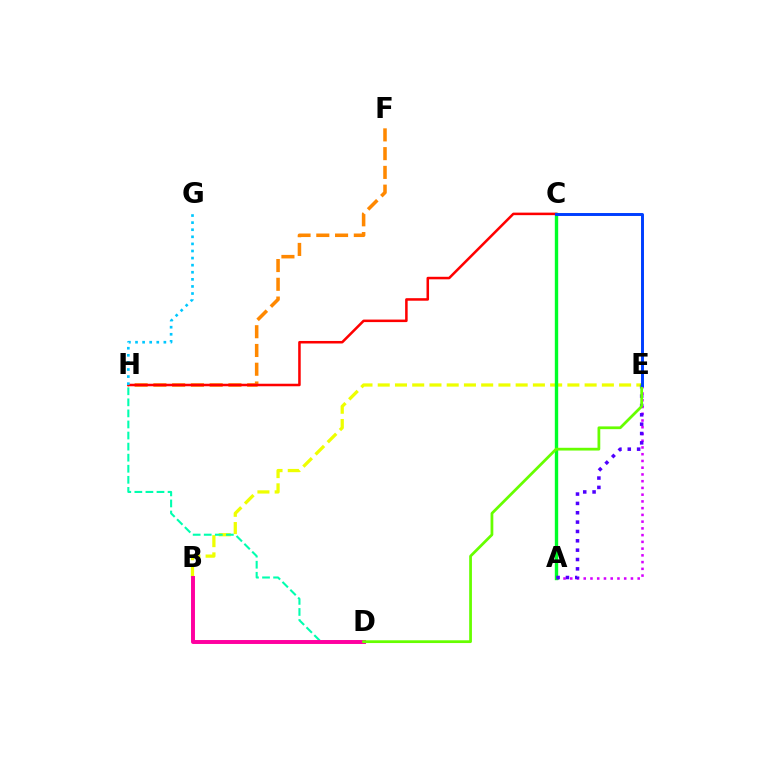{('A', 'E'): [{'color': '#d600ff', 'line_style': 'dotted', 'thickness': 1.83}, {'color': '#4f00ff', 'line_style': 'dotted', 'thickness': 2.54}], ('B', 'E'): [{'color': '#eeff00', 'line_style': 'dashed', 'thickness': 2.34}], ('D', 'H'): [{'color': '#00ffaf', 'line_style': 'dashed', 'thickness': 1.5}], ('A', 'C'): [{'color': '#00ff27', 'line_style': 'solid', 'thickness': 2.43}], ('F', 'H'): [{'color': '#ff8800', 'line_style': 'dashed', 'thickness': 2.55}], ('C', 'H'): [{'color': '#ff0000', 'line_style': 'solid', 'thickness': 1.82}], ('G', 'H'): [{'color': '#00c7ff', 'line_style': 'dotted', 'thickness': 1.93}], ('B', 'D'): [{'color': '#ff00a0', 'line_style': 'solid', 'thickness': 2.83}], ('D', 'E'): [{'color': '#66ff00', 'line_style': 'solid', 'thickness': 1.99}], ('C', 'E'): [{'color': '#003fff', 'line_style': 'solid', 'thickness': 2.13}]}